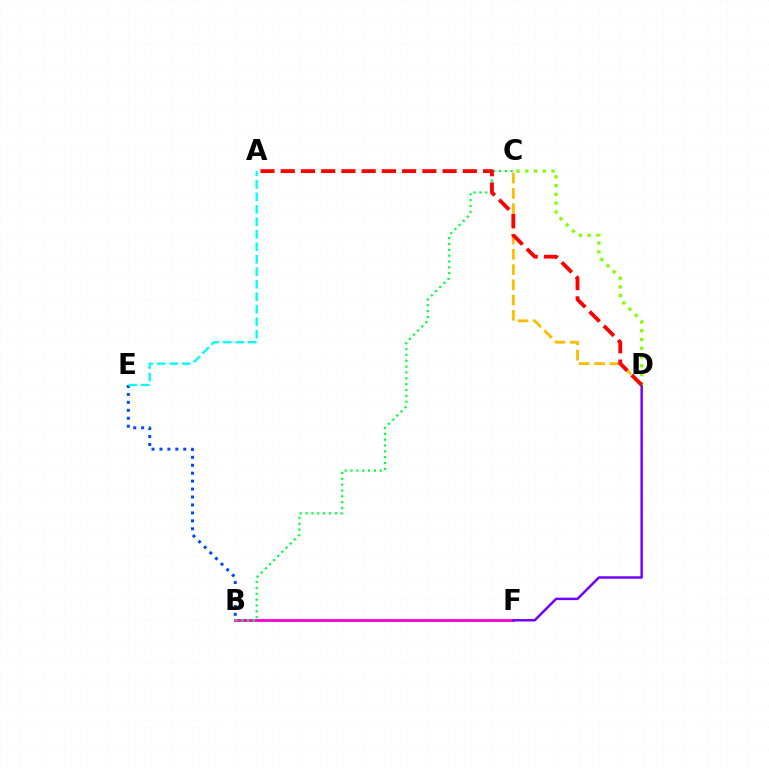{('C', 'D'): [{'color': '#ffbd00', 'line_style': 'dashed', 'thickness': 2.07}, {'color': '#84ff00', 'line_style': 'dotted', 'thickness': 2.38}], ('B', 'F'): [{'color': '#ff00cf', 'line_style': 'solid', 'thickness': 2.04}], ('D', 'F'): [{'color': '#7200ff', 'line_style': 'solid', 'thickness': 1.77}], ('B', 'E'): [{'color': '#004bff', 'line_style': 'dotted', 'thickness': 2.16}], ('B', 'C'): [{'color': '#00ff39', 'line_style': 'dotted', 'thickness': 1.59}], ('A', 'D'): [{'color': '#ff0000', 'line_style': 'dashed', 'thickness': 2.75}], ('A', 'E'): [{'color': '#00fff6', 'line_style': 'dashed', 'thickness': 1.7}]}